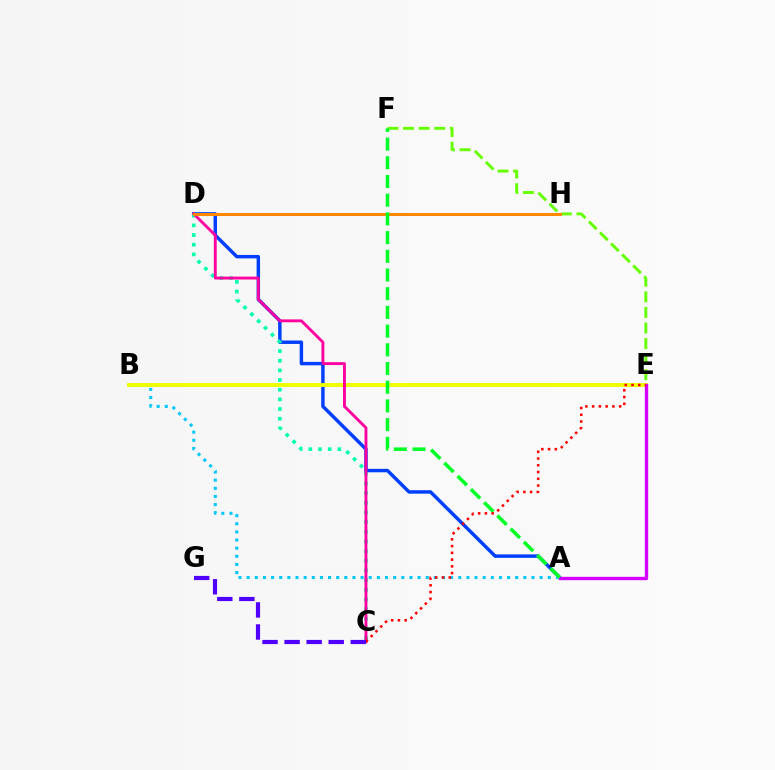{('A', 'D'): [{'color': '#003fff', 'line_style': 'solid', 'thickness': 2.49}], ('A', 'B'): [{'color': '#00c7ff', 'line_style': 'dotted', 'thickness': 2.21}], ('C', 'D'): [{'color': '#00ffaf', 'line_style': 'dotted', 'thickness': 2.63}, {'color': '#ff00a0', 'line_style': 'solid', 'thickness': 2.07}], ('B', 'E'): [{'color': '#eeff00', 'line_style': 'solid', 'thickness': 2.82}], ('E', 'F'): [{'color': '#66ff00', 'line_style': 'dashed', 'thickness': 2.12}], ('A', 'E'): [{'color': '#d600ff', 'line_style': 'solid', 'thickness': 2.41}], ('D', 'H'): [{'color': '#ff8800', 'line_style': 'solid', 'thickness': 2.16}], ('A', 'F'): [{'color': '#00ff27', 'line_style': 'dashed', 'thickness': 2.54}], ('C', 'E'): [{'color': '#ff0000', 'line_style': 'dotted', 'thickness': 1.83}], ('C', 'G'): [{'color': '#4f00ff', 'line_style': 'dashed', 'thickness': 3.0}]}